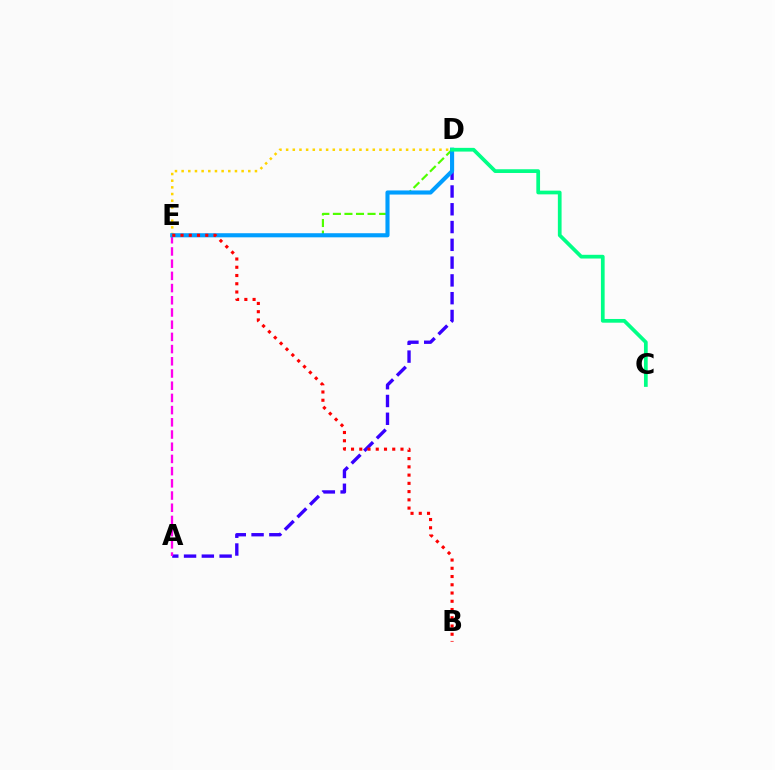{('D', 'E'): [{'color': '#ffd500', 'line_style': 'dotted', 'thickness': 1.81}, {'color': '#4fff00', 'line_style': 'dashed', 'thickness': 1.57}, {'color': '#009eff', 'line_style': 'solid', 'thickness': 2.96}], ('A', 'D'): [{'color': '#3700ff', 'line_style': 'dashed', 'thickness': 2.42}], ('A', 'E'): [{'color': '#ff00ed', 'line_style': 'dashed', 'thickness': 1.66}], ('B', 'E'): [{'color': '#ff0000', 'line_style': 'dotted', 'thickness': 2.24}], ('C', 'D'): [{'color': '#00ff86', 'line_style': 'solid', 'thickness': 2.68}]}